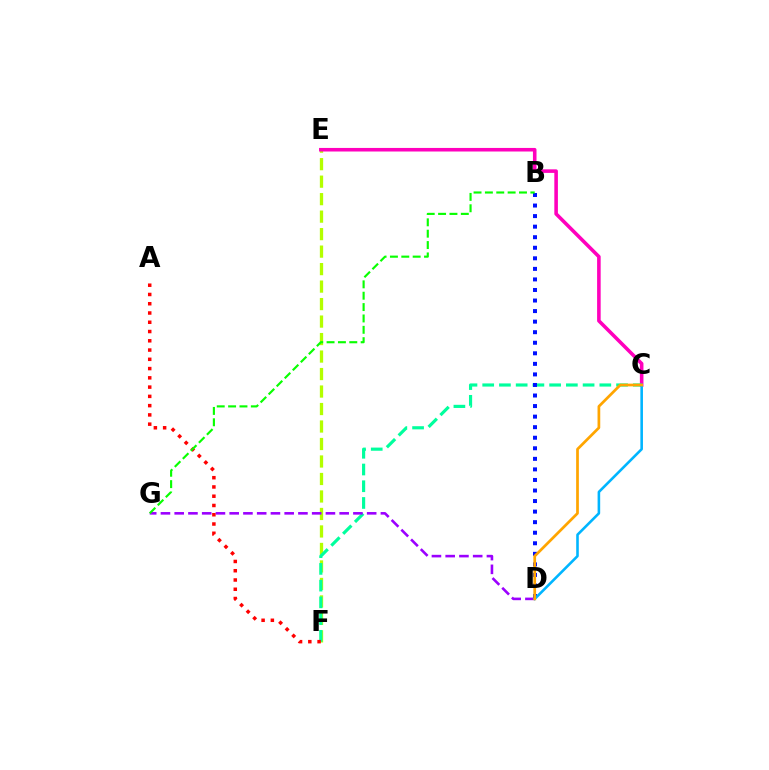{('E', 'F'): [{'color': '#b3ff00', 'line_style': 'dashed', 'thickness': 2.38}], ('C', 'E'): [{'color': '#ff00bd', 'line_style': 'solid', 'thickness': 2.57}], ('C', 'F'): [{'color': '#00ff9d', 'line_style': 'dashed', 'thickness': 2.27}], ('D', 'G'): [{'color': '#9b00ff', 'line_style': 'dashed', 'thickness': 1.87}], ('B', 'D'): [{'color': '#0010ff', 'line_style': 'dotted', 'thickness': 2.87}], ('A', 'F'): [{'color': '#ff0000', 'line_style': 'dotted', 'thickness': 2.52}], ('B', 'G'): [{'color': '#08ff00', 'line_style': 'dashed', 'thickness': 1.54}], ('C', 'D'): [{'color': '#00b5ff', 'line_style': 'solid', 'thickness': 1.86}, {'color': '#ffa500', 'line_style': 'solid', 'thickness': 1.96}]}